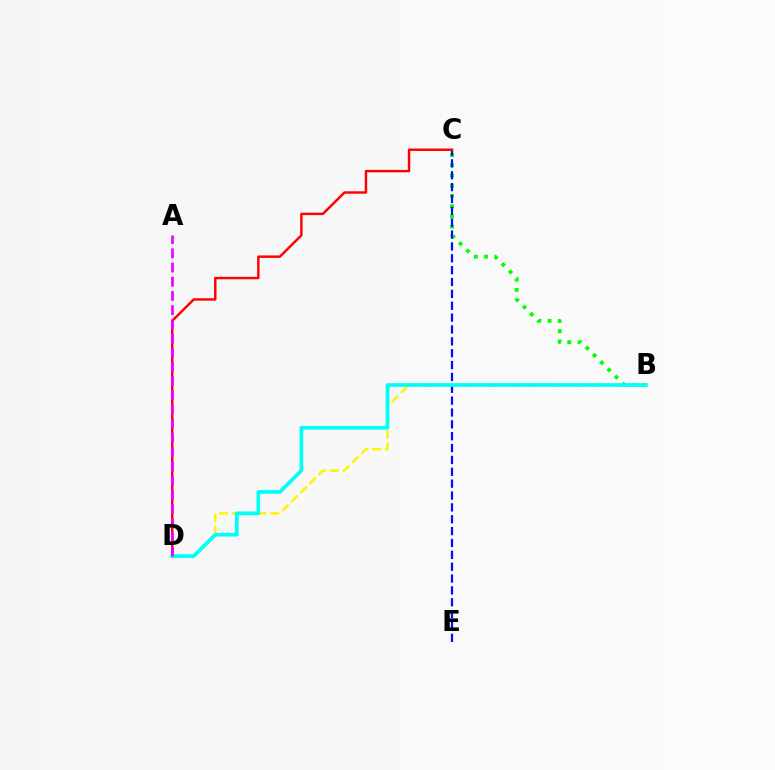{('B', 'C'): [{'color': '#08ff00', 'line_style': 'dotted', 'thickness': 2.79}], ('C', 'E'): [{'color': '#0010ff', 'line_style': 'dashed', 'thickness': 1.61}], ('C', 'D'): [{'color': '#ff0000', 'line_style': 'solid', 'thickness': 1.76}], ('B', 'D'): [{'color': '#fcf500', 'line_style': 'dashed', 'thickness': 1.74}, {'color': '#00fff6', 'line_style': 'solid', 'thickness': 2.67}], ('A', 'D'): [{'color': '#ee00ff', 'line_style': 'dashed', 'thickness': 1.93}]}